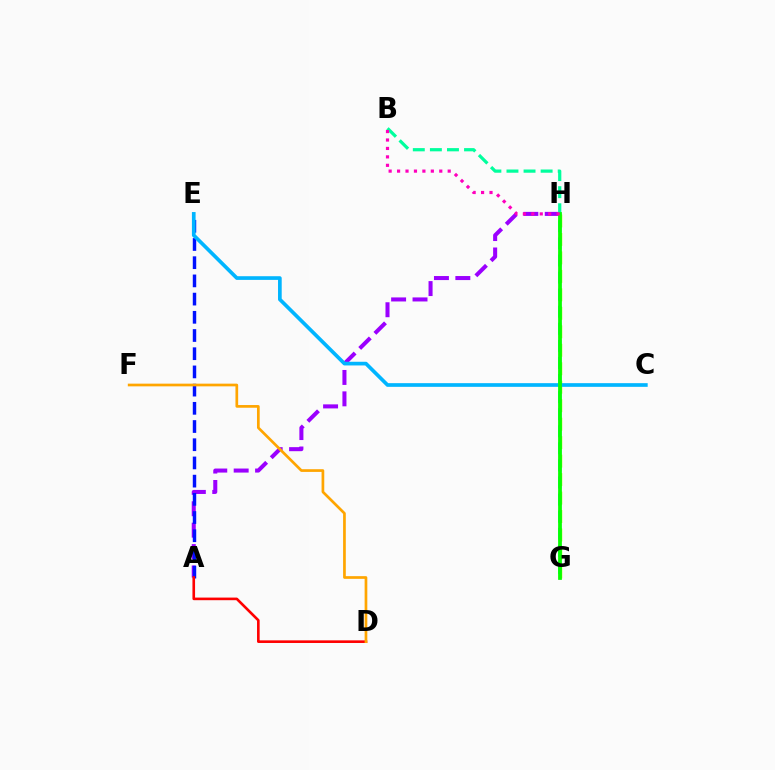{('A', 'H'): [{'color': '#9b00ff', 'line_style': 'dashed', 'thickness': 2.91}], ('G', 'H'): [{'color': '#b3ff00', 'line_style': 'dashed', 'thickness': 2.51}, {'color': '#08ff00', 'line_style': 'solid', 'thickness': 2.7}], ('A', 'E'): [{'color': '#0010ff', 'line_style': 'dashed', 'thickness': 2.47}], ('A', 'D'): [{'color': '#ff0000', 'line_style': 'solid', 'thickness': 1.89}], ('B', 'G'): [{'color': '#00ff9d', 'line_style': 'dashed', 'thickness': 2.32}], ('C', 'E'): [{'color': '#00b5ff', 'line_style': 'solid', 'thickness': 2.65}], ('B', 'H'): [{'color': '#ff00bd', 'line_style': 'dotted', 'thickness': 2.29}], ('D', 'F'): [{'color': '#ffa500', 'line_style': 'solid', 'thickness': 1.94}]}